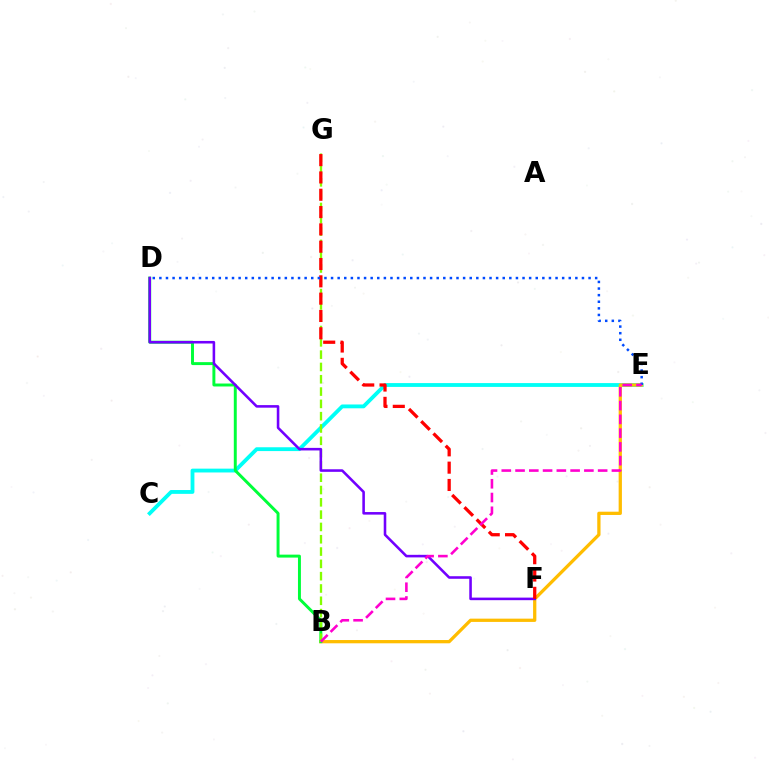{('C', 'E'): [{'color': '#00fff6', 'line_style': 'solid', 'thickness': 2.75}], ('B', 'E'): [{'color': '#ffbd00', 'line_style': 'solid', 'thickness': 2.35}, {'color': '#ff00cf', 'line_style': 'dashed', 'thickness': 1.87}], ('B', 'D'): [{'color': '#00ff39', 'line_style': 'solid', 'thickness': 2.12}], ('B', 'G'): [{'color': '#84ff00', 'line_style': 'dashed', 'thickness': 1.67}], ('D', 'F'): [{'color': '#7200ff', 'line_style': 'solid', 'thickness': 1.85}], ('F', 'G'): [{'color': '#ff0000', 'line_style': 'dashed', 'thickness': 2.35}], ('D', 'E'): [{'color': '#004bff', 'line_style': 'dotted', 'thickness': 1.79}]}